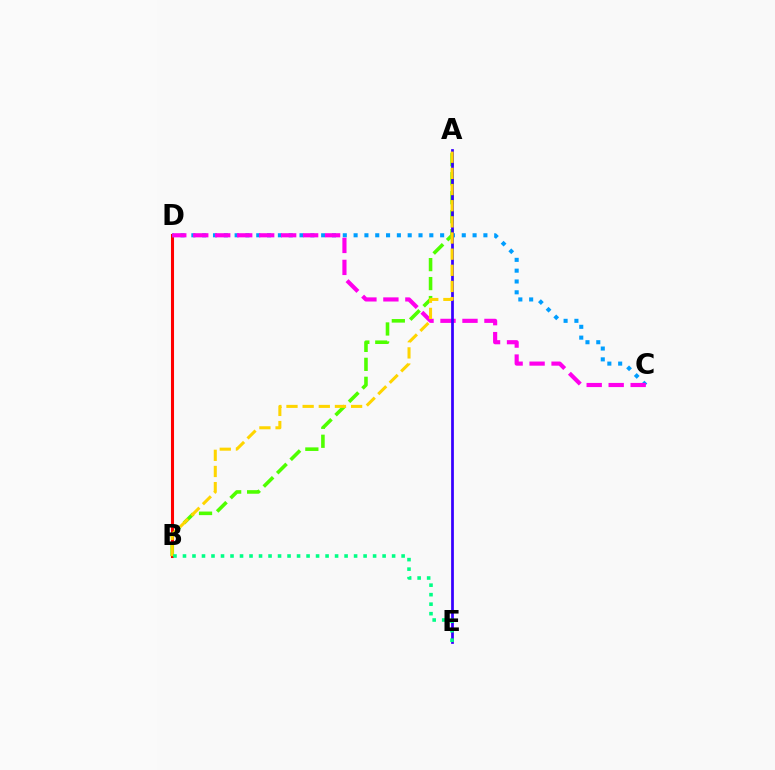{('B', 'D'): [{'color': '#ff0000', 'line_style': 'solid', 'thickness': 2.21}], ('A', 'B'): [{'color': '#4fff00', 'line_style': 'dashed', 'thickness': 2.58}, {'color': '#ffd500', 'line_style': 'dashed', 'thickness': 2.19}], ('C', 'D'): [{'color': '#009eff', 'line_style': 'dotted', 'thickness': 2.94}, {'color': '#ff00ed', 'line_style': 'dashed', 'thickness': 2.99}], ('A', 'E'): [{'color': '#3700ff', 'line_style': 'solid', 'thickness': 1.97}], ('B', 'E'): [{'color': '#00ff86', 'line_style': 'dotted', 'thickness': 2.58}]}